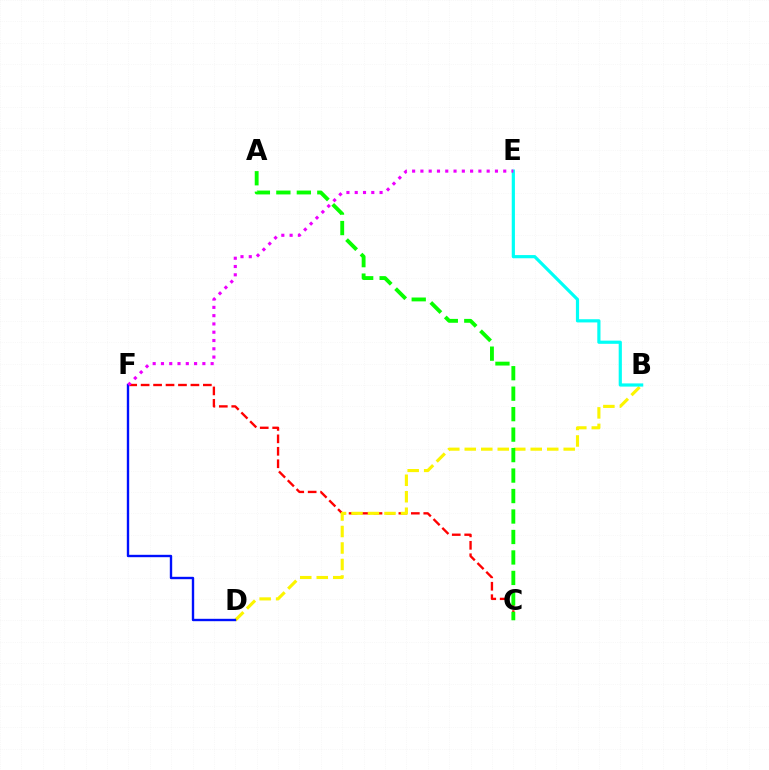{('C', 'F'): [{'color': '#ff0000', 'line_style': 'dashed', 'thickness': 1.69}], ('B', 'D'): [{'color': '#fcf500', 'line_style': 'dashed', 'thickness': 2.24}], ('D', 'F'): [{'color': '#0010ff', 'line_style': 'solid', 'thickness': 1.72}], ('A', 'C'): [{'color': '#08ff00', 'line_style': 'dashed', 'thickness': 2.78}], ('B', 'E'): [{'color': '#00fff6', 'line_style': 'solid', 'thickness': 2.3}], ('E', 'F'): [{'color': '#ee00ff', 'line_style': 'dotted', 'thickness': 2.25}]}